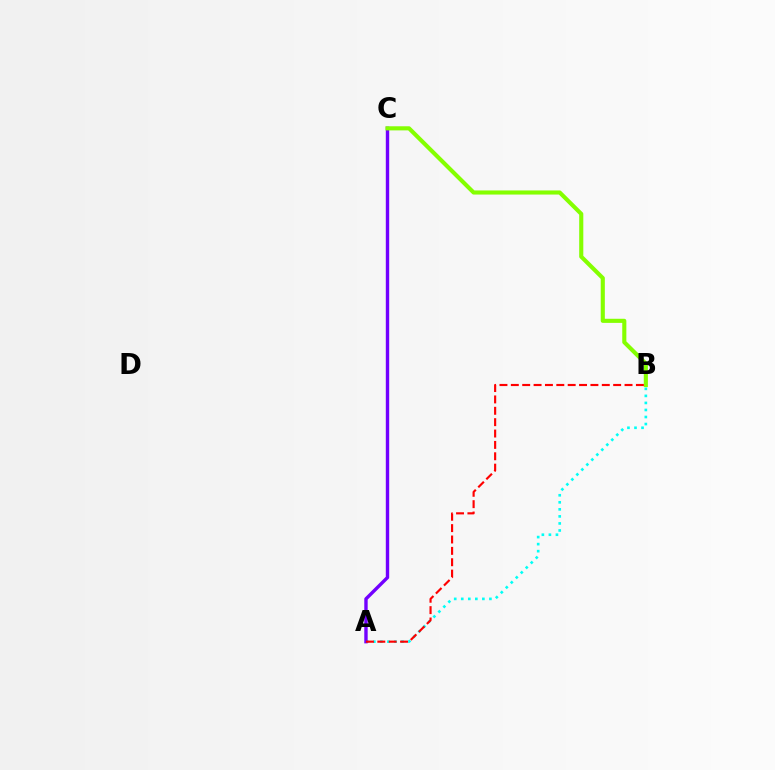{('A', 'B'): [{'color': '#00fff6', 'line_style': 'dotted', 'thickness': 1.91}, {'color': '#ff0000', 'line_style': 'dashed', 'thickness': 1.54}], ('A', 'C'): [{'color': '#7200ff', 'line_style': 'solid', 'thickness': 2.44}], ('B', 'C'): [{'color': '#84ff00', 'line_style': 'solid', 'thickness': 2.96}]}